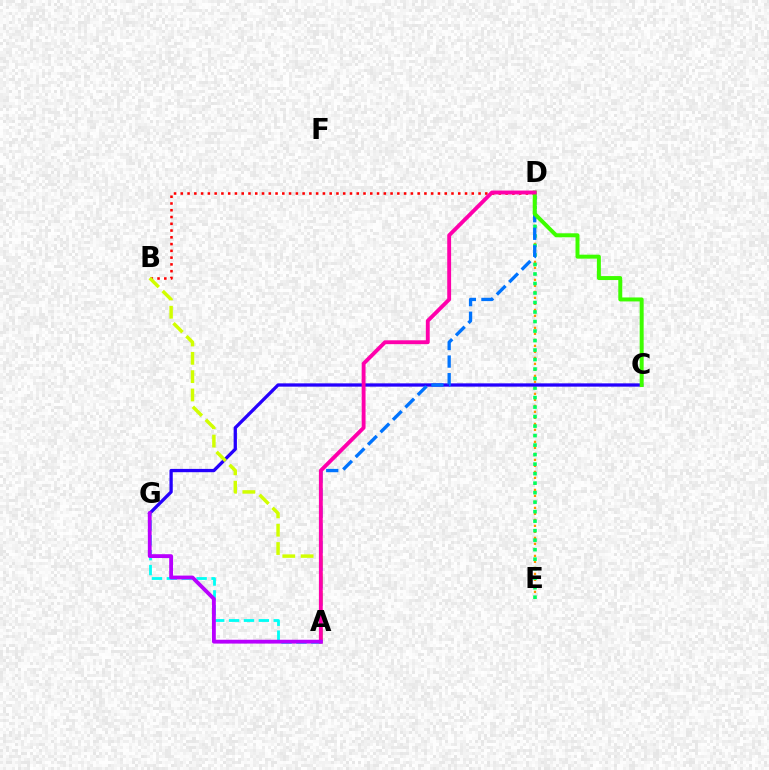{('D', 'E'): [{'color': '#ff9400', 'line_style': 'dotted', 'thickness': 1.63}, {'color': '#00ff5c', 'line_style': 'dotted', 'thickness': 2.58}], ('B', 'D'): [{'color': '#ff0000', 'line_style': 'dotted', 'thickness': 1.84}], ('C', 'G'): [{'color': '#2500ff', 'line_style': 'solid', 'thickness': 2.37}], ('A', 'G'): [{'color': '#00fff6', 'line_style': 'dashed', 'thickness': 2.02}, {'color': '#b900ff', 'line_style': 'solid', 'thickness': 2.75}], ('A', 'D'): [{'color': '#0074ff', 'line_style': 'dashed', 'thickness': 2.39}, {'color': '#ff00ac', 'line_style': 'solid', 'thickness': 2.78}], ('C', 'D'): [{'color': '#3dff00', 'line_style': 'solid', 'thickness': 2.86}], ('A', 'B'): [{'color': '#d1ff00', 'line_style': 'dashed', 'thickness': 2.49}]}